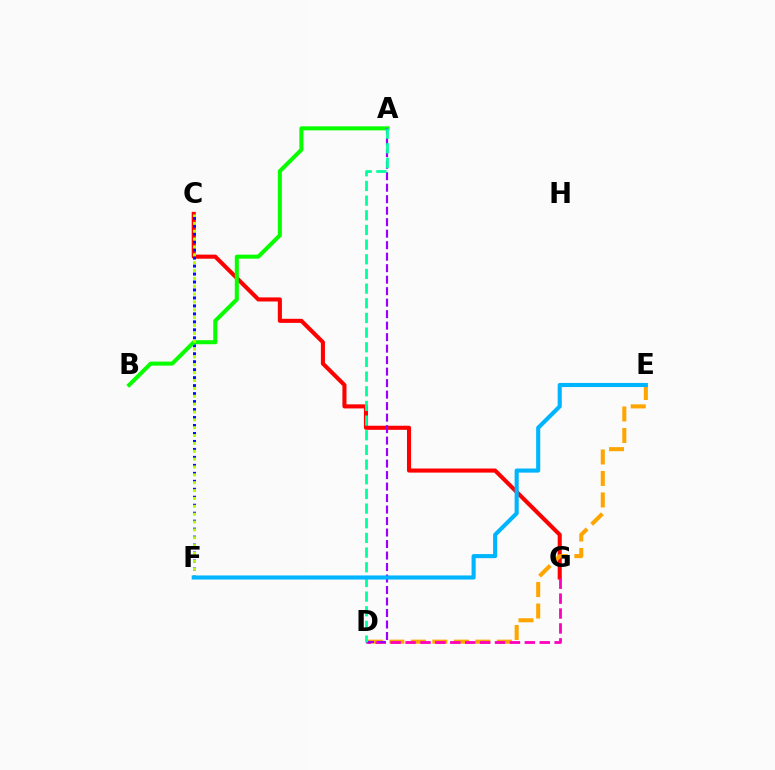{('C', 'G'): [{'color': '#ff0000', 'line_style': 'solid', 'thickness': 2.94}], ('D', 'E'): [{'color': '#ffa500', 'line_style': 'dashed', 'thickness': 2.92}], ('C', 'F'): [{'color': '#0010ff', 'line_style': 'dotted', 'thickness': 2.17}, {'color': '#b3ff00', 'line_style': 'dotted', 'thickness': 2.14}], ('A', 'B'): [{'color': '#08ff00', 'line_style': 'solid', 'thickness': 2.9}], ('D', 'G'): [{'color': '#ff00bd', 'line_style': 'dashed', 'thickness': 2.03}], ('A', 'D'): [{'color': '#9b00ff', 'line_style': 'dashed', 'thickness': 1.56}, {'color': '#00ff9d', 'line_style': 'dashed', 'thickness': 1.99}], ('E', 'F'): [{'color': '#00b5ff', 'line_style': 'solid', 'thickness': 2.95}]}